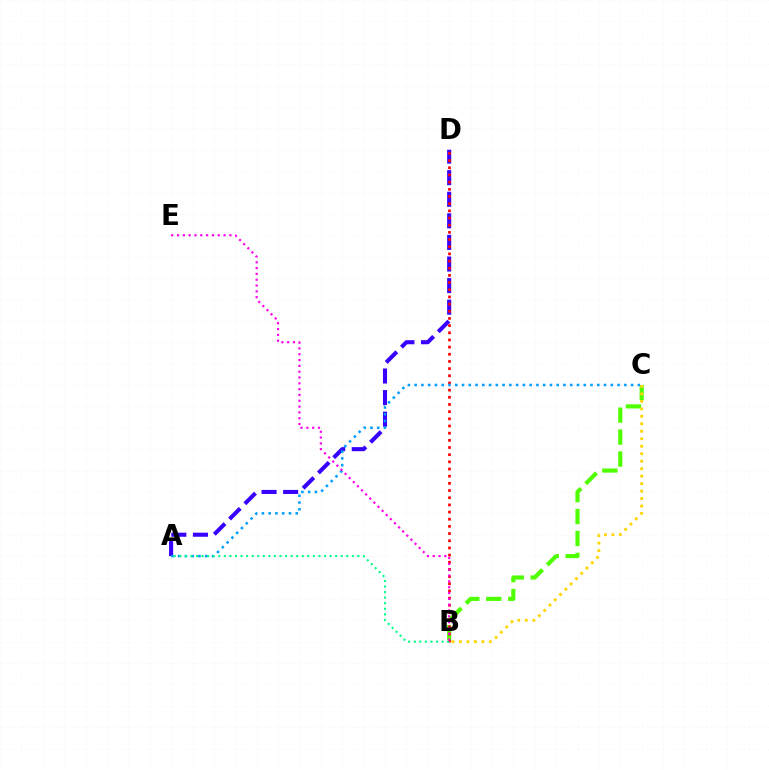{('A', 'D'): [{'color': '#3700ff', 'line_style': 'dashed', 'thickness': 2.93}], ('B', 'C'): [{'color': '#4fff00', 'line_style': 'dashed', 'thickness': 2.98}, {'color': '#ffd500', 'line_style': 'dotted', 'thickness': 2.03}], ('B', 'D'): [{'color': '#ff0000', 'line_style': 'dotted', 'thickness': 1.95}], ('A', 'C'): [{'color': '#009eff', 'line_style': 'dotted', 'thickness': 1.84}], ('A', 'B'): [{'color': '#00ff86', 'line_style': 'dotted', 'thickness': 1.51}], ('B', 'E'): [{'color': '#ff00ed', 'line_style': 'dotted', 'thickness': 1.58}]}